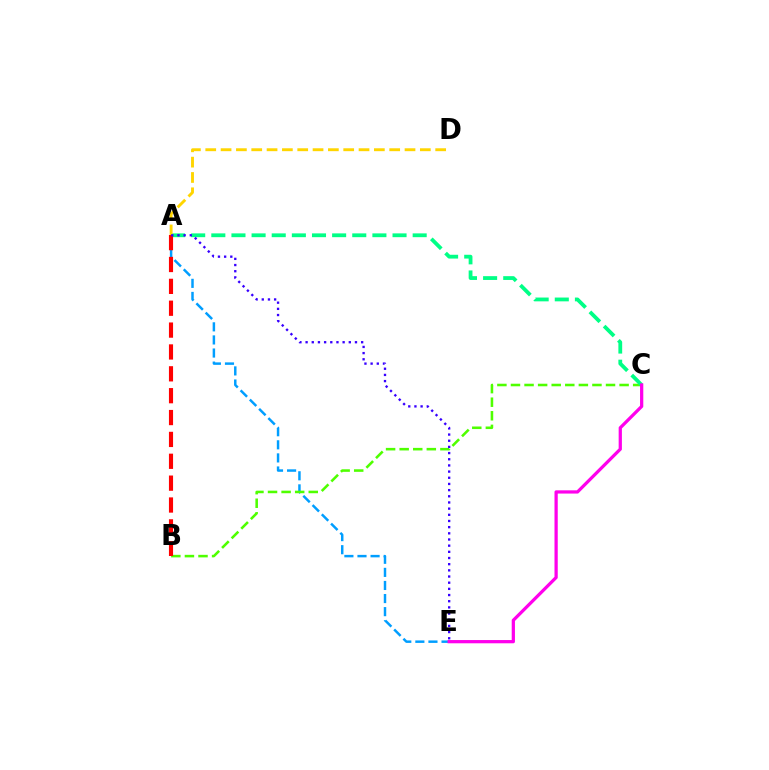{('A', 'E'): [{'color': '#009eff', 'line_style': 'dashed', 'thickness': 1.78}, {'color': '#3700ff', 'line_style': 'dotted', 'thickness': 1.68}], ('B', 'C'): [{'color': '#4fff00', 'line_style': 'dashed', 'thickness': 1.84}], ('A', 'C'): [{'color': '#00ff86', 'line_style': 'dashed', 'thickness': 2.74}], ('A', 'D'): [{'color': '#ffd500', 'line_style': 'dashed', 'thickness': 2.08}], ('A', 'B'): [{'color': '#ff0000', 'line_style': 'dashed', 'thickness': 2.97}], ('C', 'E'): [{'color': '#ff00ed', 'line_style': 'solid', 'thickness': 2.33}]}